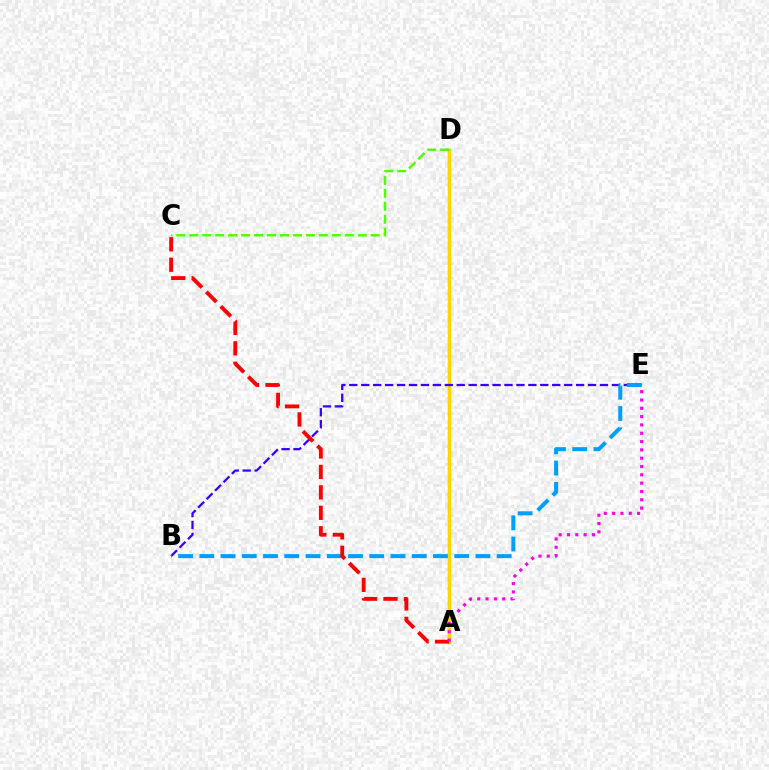{('A', 'D'): [{'color': '#00ff86', 'line_style': 'dashed', 'thickness': 1.61}, {'color': '#ffd500', 'line_style': 'solid', 'thickness': 2.45}], ('B', 'E'): [{'color': '#3700ff', 'line_style': 'dashed', 'thickness': 1.62}, {'color': '#009eff', 'line_style': 'dashed', 'thickness': 2.89}], ('C', 'D'): [{'color': '#4fff00', 'line_style': 'dashed', 'thickness': 1.76}], ('A', 'C'): [{'color': '#ff0000', 'line_style': 'dashed', 'thickness': 2.78}], ('A', 'E'): [{'color': '#ff00ed', 'line_style': 'dotted', 'thickness': 2.26}]}